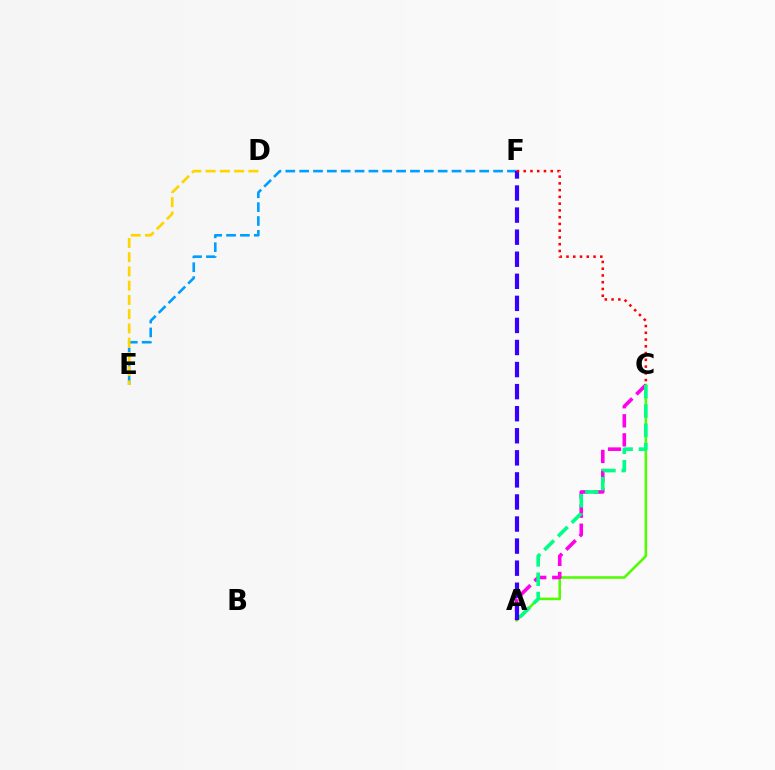{('E', 'F'): [{'color': '#009eff', 'line_style': 'dashed', 'thickness': 1.88}], ('A', 'C'): [{'color': '#4fff00', 'line_style': 'solid', 'thickness': 1.86}, {'color': '#ff00ed', 'line_style': 'dashed', 'thickness': 2.59}, {'color': '#00ff86', 'line_style': 'dashed', 'thickness': 2.62}], ('A', 'F'): [{'color': '#3700ff', 'line_style': 'dashed', 'thickness': 3.0}], ('D', 'E'): [{'color': '#ffd500', 'line_style': 'dashed', 'thickness': 1.93}], ('C', 'F'): [{'color': '#ff0000', 'line_style': 'dotted', 'thickness': 1.84}]}